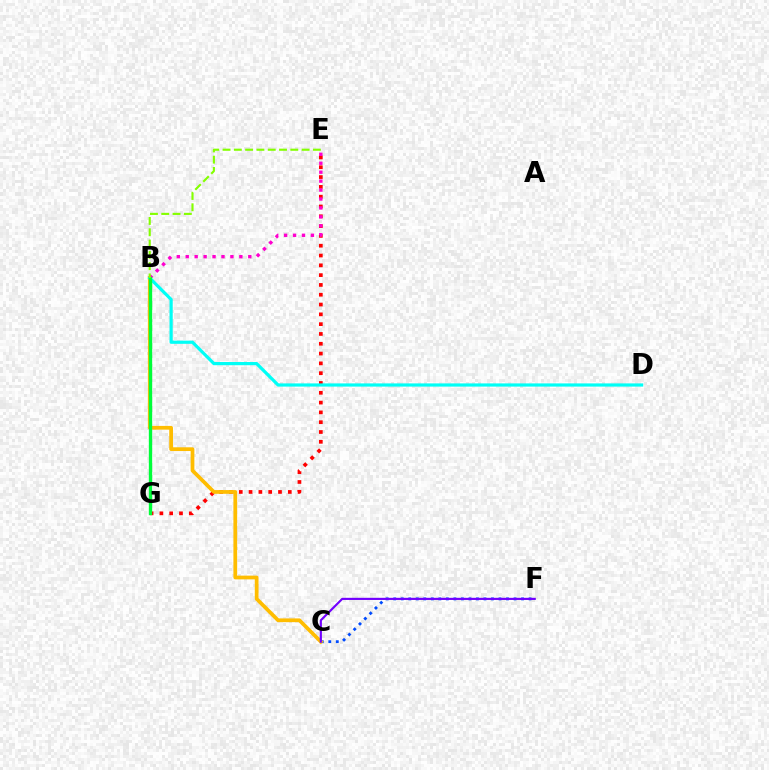{('E', 'G'): [{'color': '#ff0000', 'line_style': 'dotted', 'thickness': 2.66}], ('C', 'F'): [{'color': '#004bff', 'line_style': 'dotted', 'thickness': 2.04}, {'color': '#7200ff', 'line_style': 'solid', 'thickness': 1.55}], ('B', 'C'): [{'color': '#ffbd00', 'line_style': 'solid', 'thickness': 2.7}], ('B', 'D'): [{'color': '#00fff6', 'line_style': 'solid', 'thickness': 2.3}], ('B', 'E'): [{'color': '#ff00cf', 'line_style': 'dotted', 'thickness': 2.43}, {'color': '#84ff00', 'line_style': 'dashed', 'thickness': 1.53}], ('B', 'G'): [{'color': '#00ff39', 'line_style': 'solid', 'thickness': 2.41}]}